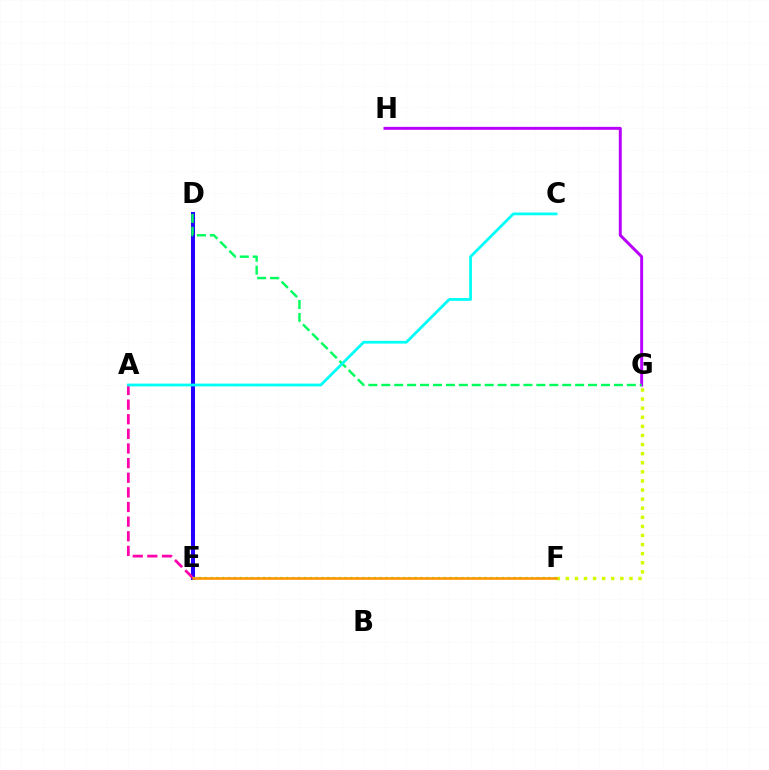{('D', 'E'): [{'color': '#ff0000', 'line_style': 'solid', 'thickness': 1.89}, {'color': '#0074ff', 'line_style': 'solid', 'thickness': 1.56}, {'color': '#2500ff', 'line_style': 'solid', 'thickness': 2.91}], ('G', 'H'): [{'color': '#b900ff', 'line_style': 'solid', 'thickness': 2.12}], ('F', 'G'): [{'color': '#d1ff00', 'line_style': 'dotted', 'thickness': 2.47}], ('A', 'E'): [{'color': '#ff00ac', 'line_style': 'dashed', 'thickness': 1.99}], ('E', 'F'): [{'color': '#3dff00', 'line_style': 'dotted', 'thickness': 1.58}, {'color': '#ff9400', 'line_style': 'solid', 'thickness': 1.85}], ('D', 'G'): [{'color': '#00ff5c', 'line_style': 'dashed', 'thickness': 1.76}], ('A', 'C'): [{'color': '#00fff6', 'line_style': 'solid', 'thickness': 2.0}]}